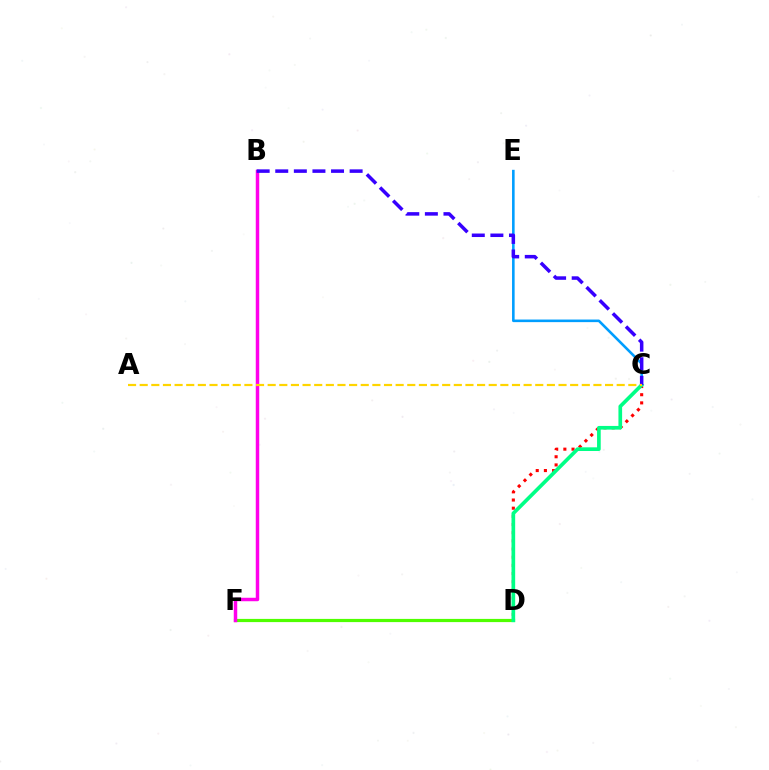{('C', 'D'): [{'color': '#ff0000', 'line_style': 'dotted', 'thickness': 2.22}, {'color': '#00ff86', 'line_style': 'solid', 'thickness': 2.65}], ('D', 'F'): [{'color': '#4fff00', 'line_style': 'solid', 'thickness': 2.3}], ('C', 'E'): [{'color': '#009eff', 'line_style': 'solid', 'thickness': 1.87}], ('B', 'F'): [{'color': '#ff00ed', 'line_style': 'solid', 'thickness': 2.5}], ('B', 'C'): [{'color': '#3700ff', 'line_style': 'dashed', 'thickness': 2.53}], ('A', 'C'): [{'color': '#ffd500', 'line_style': 'dashed', 'thickness': 1.58}]}